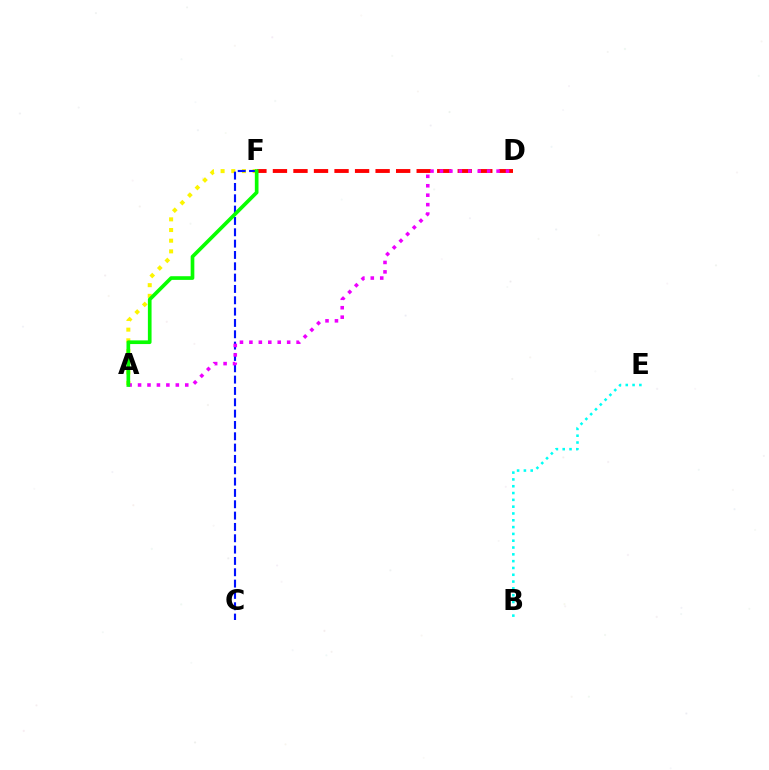{('B', 'E'): [{'color': '#00fff6', 'line_style': 'dotted', 'thickness': 1.85}], ('A', 'F'): [{'color': '#fcf500', 'line_style': 'dotted', 'thickness': 2.9}, {'color': '#08ff00', 'line_style': 'solid', 'thickness': 2.64}], ('C', 'F'): [{'color': '#0010ff', 'line_style': 'dashed', 'thickness': 1.54}], ('D', 'F'): [{'color': '#ff0000', 'line_style': 'dashed', 'thickness': 2.79}], ('A', 'D'): [{'color': '#ee00ff', 'line_style': 'dotted', 'thickness': 2.56}]}